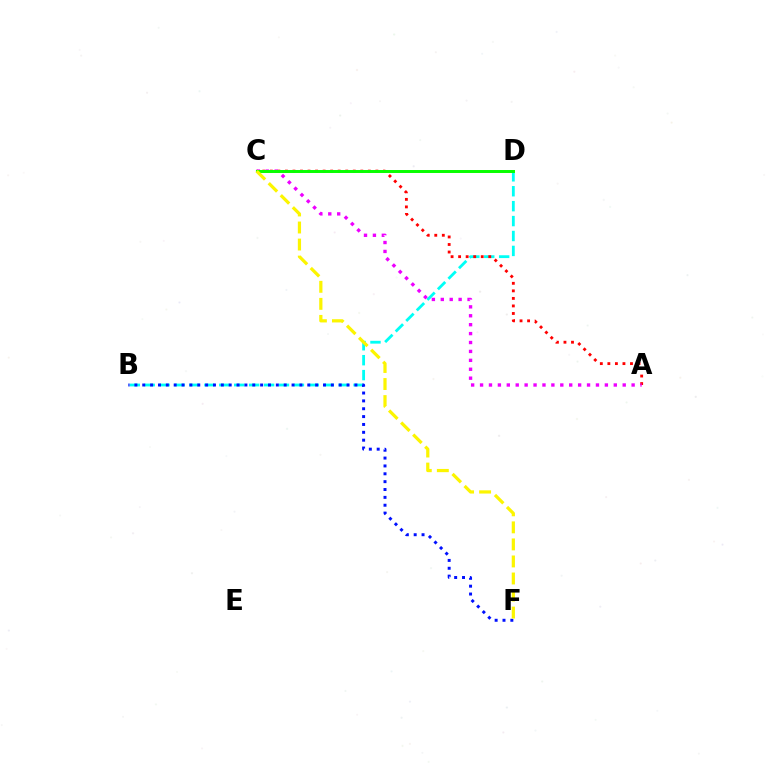{('B', 'D'): [{'color': '#00fff6', 'line_style': 'dashed', 'thickness': 2.03}], ('B', 'F'): [{'color': '#0010ff', 'line_style': 'dotted', 'thickness': 2.14}], ('A', 'C'): [{'color': '#ff0000', 'line_style': 'dotted', 'thickness': 2.05}, {'color': '#ee00ff', 'line_style': 'dotted', 'thickness': 2.42}], ('C', 'D'): [{'color': '#08ff00', 'line_style': 'solid', 'thickness': 2.14}], ('C', 'F'): [{'color': '#fcf500', 'line_style': 'dashed', 'thickness': 2.32}]}